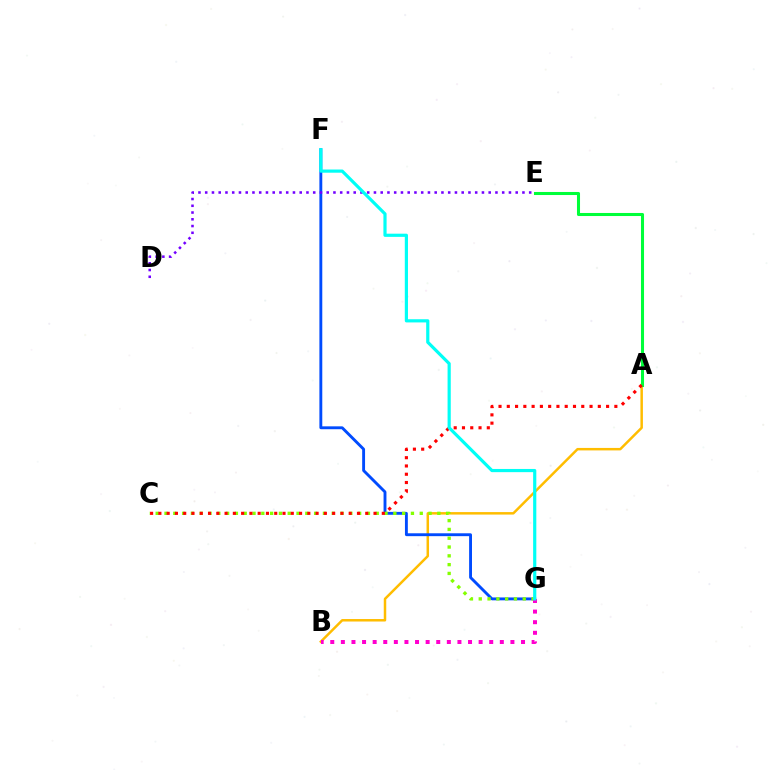{('A', 'B'): [{'color': '#ffbd00', 'line_style': 'solid', 'thickness': 1.79}], ('A', 'E'): [{'color': '#00ff39', 'line_style': 'solid', 'thickness': 2.2}], ('F', 'G'): [{'color': '#004bff', 'line_style': 'solid', 'thickness': 2.07}, {'color': '#00fff6', 'line_style': 'solid', 'thickness': 2.29}], ('D', 'E'): [{'color': '#7200ff', 'line_style': 'dotted', 'thickness': 1.83}], ('C', 'G'): [{'color': '#84ff00', 'line_style': 'dotted', 'thickness': 2.39}], ('B', 'G'): [{'color': '#ff00cf', 'line_style': 'dotted', 'thickness': 2.88}], ('A', 'C'): [{'color': '#ff0000', 'line_style': 'dotted', 'thickness': 2.25}]}